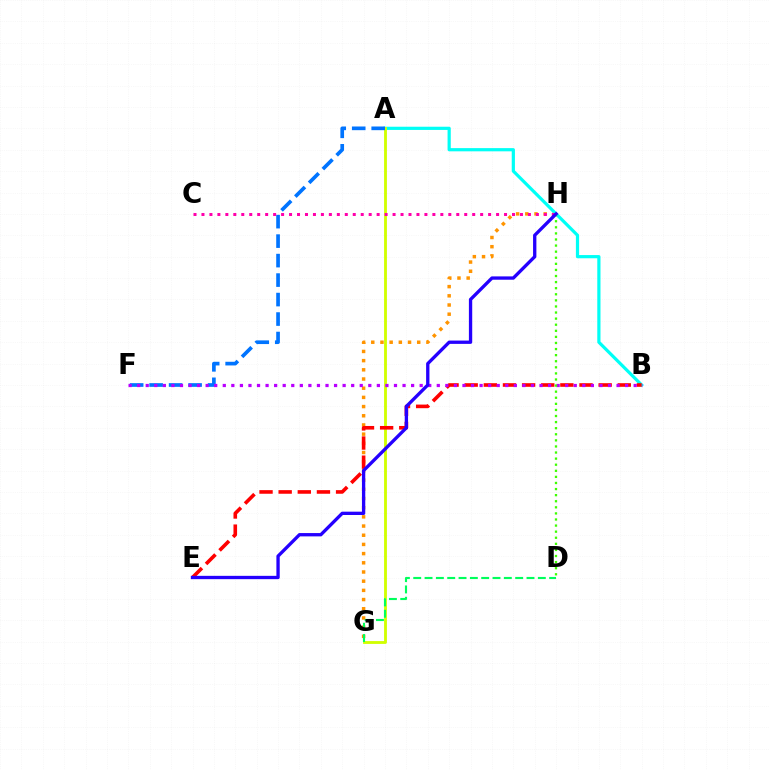{('G', 'H'): [{'color': '#ff9400', 'line_style': 'dotted', 'thickness': 2.5}], ('A', 'B'): [{'color': '#00fff6', 'line_style': 'solid', 'thickness': 2.31}], ('A', 'G'): [{'color': '#d1ff00', 'line_style': 'solid', 'thickness': 2.04}], ('B', 'E'): [{'color': '#ff0000', 'line_style': 'dashed', 'thickness': 2.6}], ('A', 'F'): [{'color': '#0074ff', 'line_style': 'dashed', 'thickness': 2.65}], ('B', 'F'): [{'color': '#b900ff', 'line_style': 'dotted', 'thickness': 2.33}], ('D', 'H'): [{'color': '#3dff00', 'line_style': 'dotted', 'thickness': 1.65}], ('C', 'H'): [{'color': '#ff00ac', 'line_style': 'dotted', 'thickness': 2.16}], ('D', 'G'): [{'color': '#00ff5c', 'line_style': 'dashed', 'thickness': 1.54}], ('E', 'H'): [{'color': '#2500ff', 'line_style': 'solid', 'thickness': 2.39}]}